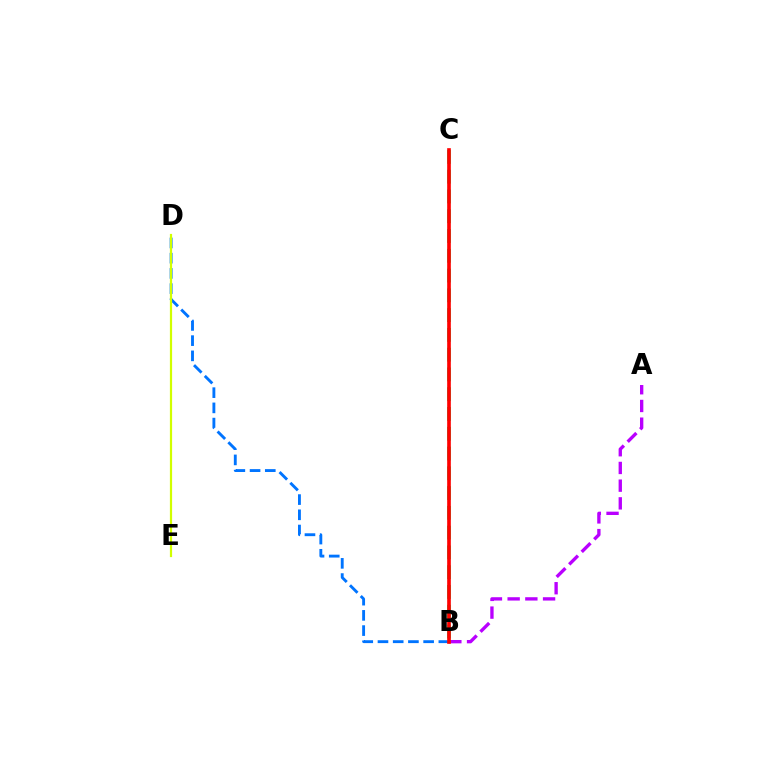{('B', 'D'): [{'color': '#0074ff', 'line_style': 'dashed', 'thickness': 2.07}], ('A', 'B'): [{'color': '#b900ff', 'line_style': 'dashed', 'thickness': 2.41}], ('B', 'C'): [{'color': '#00ff5c', 'line_style': 'dashed', 'thickness': 2.69}, {'color': '#ff0000', 'line_style': 'solid', 'thickness': 2.63}], ('D', 'E'): [{'color': '#d1ff00', 'line_style': 'solid', 'thickness': 1.59}]}